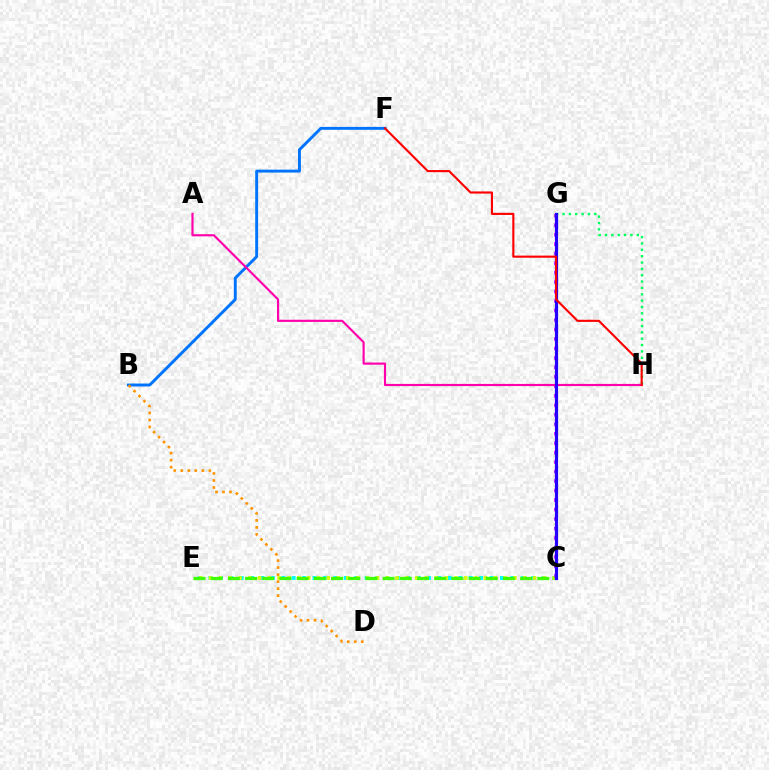{('C', 'E'): [{'color': '#00fff6', 'line_style': 'dotted', 'thickness': 2.83}, {'color': '#d1ff00', 'line_style': 'dotted', 'thickness': 2.67}, {'color': '#3dff00', 'line_style': 'dashed', 'thickness': 2.34}], ('G', 'H'): [{'color': '#00ff5c', 'line_style': 'dotted', 'thickness': 1.73}], ('C', 'G'): [{'color': '#b900ff', 'line_style': 'dotted', 'thickness': 2.57}, {'color': '#2500ff', 'line_style': 'solid', 'thickness': 2.28}], ('B', 'F'): [{'color': '#0074ff', 'line_style': 'solid', 'thickness': 2.11}], ('A', 'H'): [{'color': '#ff00ac', 'line_style': 'solid', 'thickness': 1.56}], ('B', 'D'): [{'color': '#ff9400', 'line_style': 'dotted', 'thickness': 1.91}], ('F', 'H'): [{'color': '#ff0000', 'line_style': 'solid', 'thickness': 1.53}]}